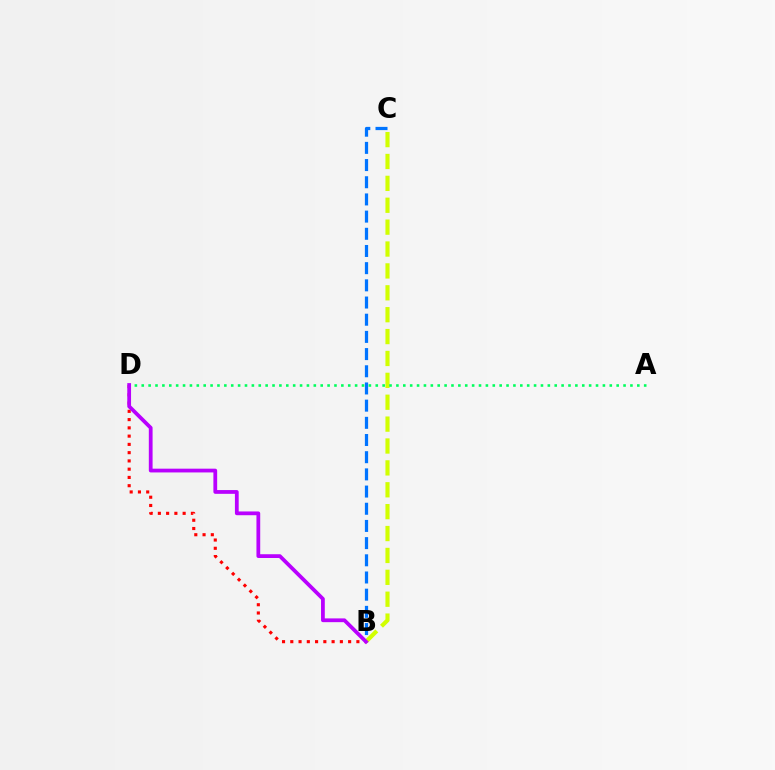{('B', 'D'): [{'color': '#ff0000', 'line_style': 'dotted', 'thickness': 2.24}, {'color': '#b900ff', 'line_style': 'solid', 'thickness': 2.71}], ('B', 'C'): [{'color': '#0074ff', 'line_style': 'dashed', 'thickness': 2.33}, {'color': '#d1ff00', 'line_style': 'dashed', 'thickness': 2.97}], ('A', 'D'): [{'color': '#00ff5c', 'line_style': 'dotted', 'thickness': 1.87}]}